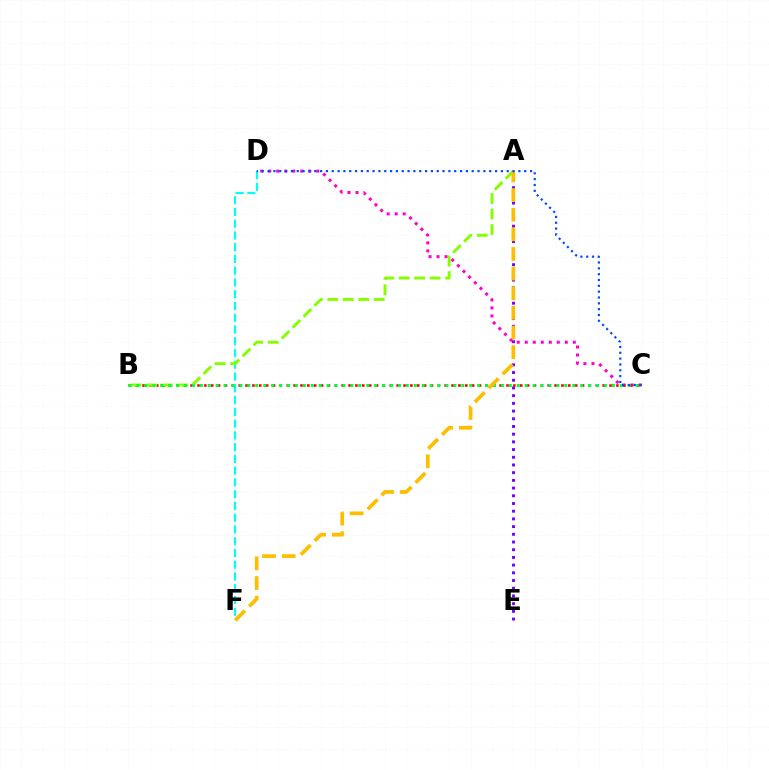{('A', 'E'): [{'color': '#7200ff', 'line_style': 'dotted', 'thickness': 2.09}], ('D', 'F'): [{'color': '#00fff6', 'line_style': 'dashed', 'thickness': 1.6}], ('C', 'D'): [{'color': '#ff00cf', 'line_style': 'dotted', 'thickness': 2.18}, {'color': '#004bff', 'line_style': 'dotted', 'thickness': 1.58}], ('B', 'C'): [{'color': '#ff0000', 'line_style': 'dotted', 'thickness': 1.87}, {'color': '#00ff39', 'line_style': 'dotted', 'thickness': 2.15}], ('A', 'B'): [{'color': '#84ff00', 'line_style': 'dashed', 'thickness': 2.1}], ('A', 'F'): [{'color': '#ffbd00', 'line_style': 'dashed', 'thickness': 2.67}]}